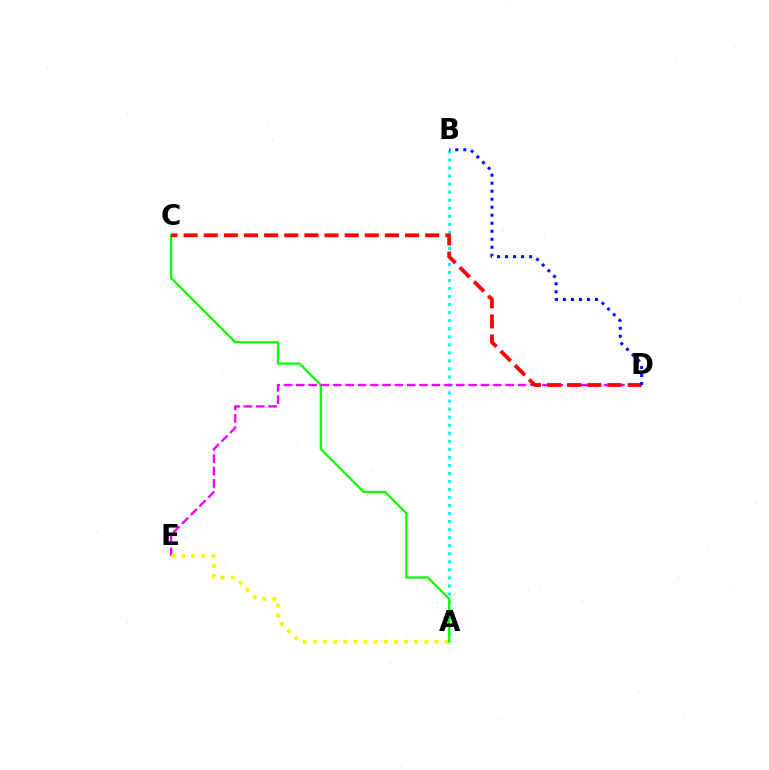{('A', 'B'): [{'color': '#00fff6', 'line_style': 'dotted', 'thickness': 2.18}], ('A', 'C'): [{'color': '#08ff00', 'line_style': 'solid', 'thickness': 1.62}], ('D', 'E'): [{'color': '#ee00ff', 'line_style': 'dashed', 'thickness': 1.67}], ('A', 'E'): [{'color': '#fcf500', 'line_style': 'dotted', 'thickness': 2.75}], ('C', 'D'): [{'color': '#ff0000', 'line_style': 'dashed', 'thickness': 2.74}], ('B', 'D'): [{'color': '#0010ff', 'line_style': 'dotted', 'thickness': 2.18}]}